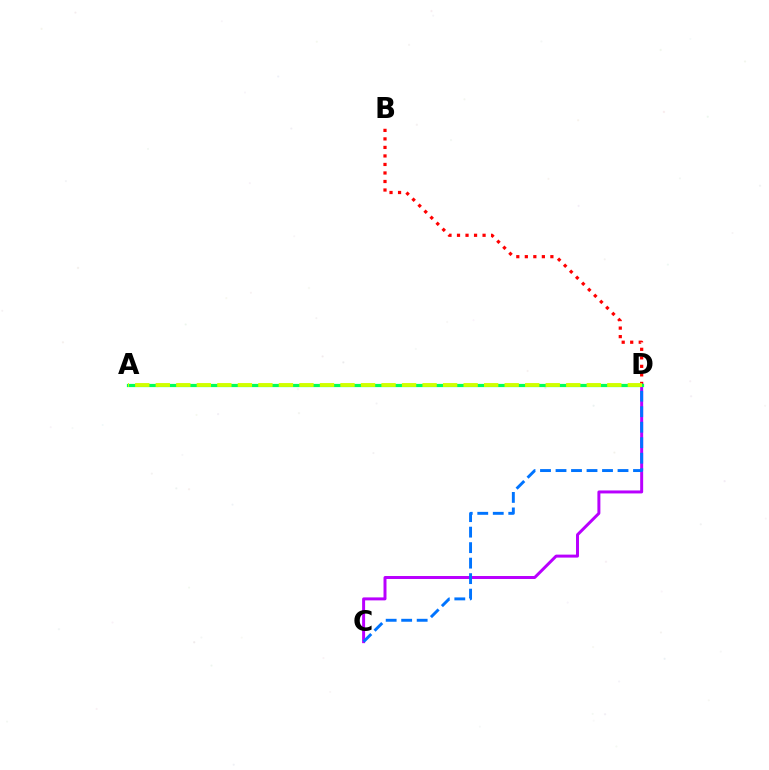{('B', 'D'): [{'color': '#ff0000', 'line_style': 'dotted', 'thickness': 2.31}], ('C', 'D'): [{'color': '#b900ff', 'line_style': 'solid', 'thickness': 2.14}, {'color': '#0074ff', 'line_style': 'dashed', 'thickness': 2.11}], ('A', 'D'): [{'color': '#00ff5c', 'line_style': 'solid', 'thickness': 2.31}, {'color': '#d1ff00', 'line_style': 'dashed', 'thickness': 2.79}]}